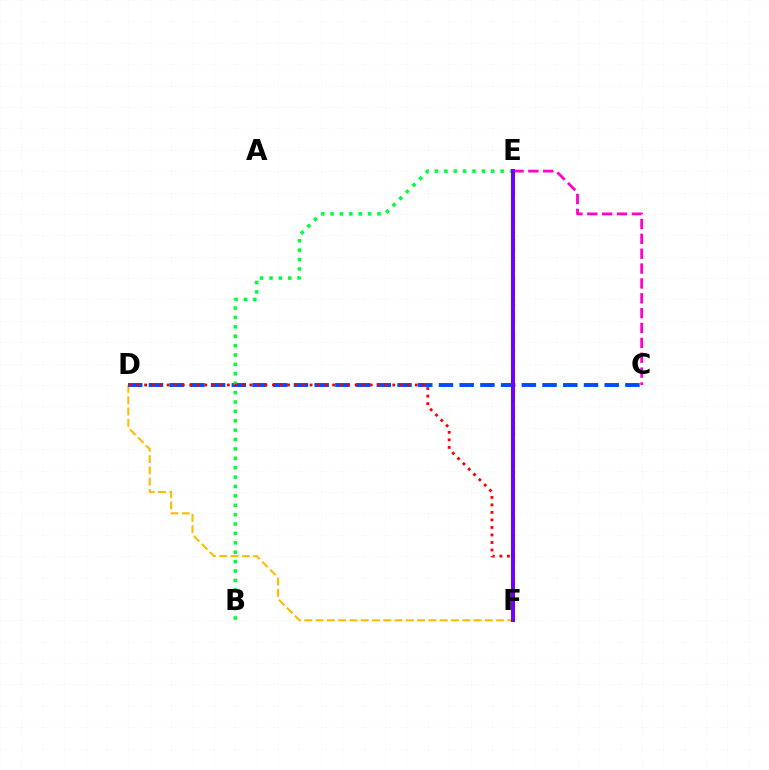{('E', 'F'): [{'color': '#00fff6', 'line_style': 'dashed', 'thickness': 1.9}, {'color': '#84ff00', 'line_style': 'dashed', 'thickness': 2.51}, {'color': '#7200ff', 'line_style': 'solid', 'thickness': 2.87}], ('D', 'F'): [{'color': '#ffbd00', 'line_style': 'dashed', 'thickness': 1.53}, {'color': '#ff0000', 'line_style': 'dotted', 'thickness': 2.04}], ('C', 'D'): [{'color': '#004bff', 'line_style': 'dashed', 'thickness': 2.81}], ('B', 'E'): [{'color': '#00ff39', 'line_style': 'dotted', 'thickness': 2.55}], ('C', 'E'): [{'color': '#ff00cf', 'line_style': 'dashed', 'thickness': 2.02}]}